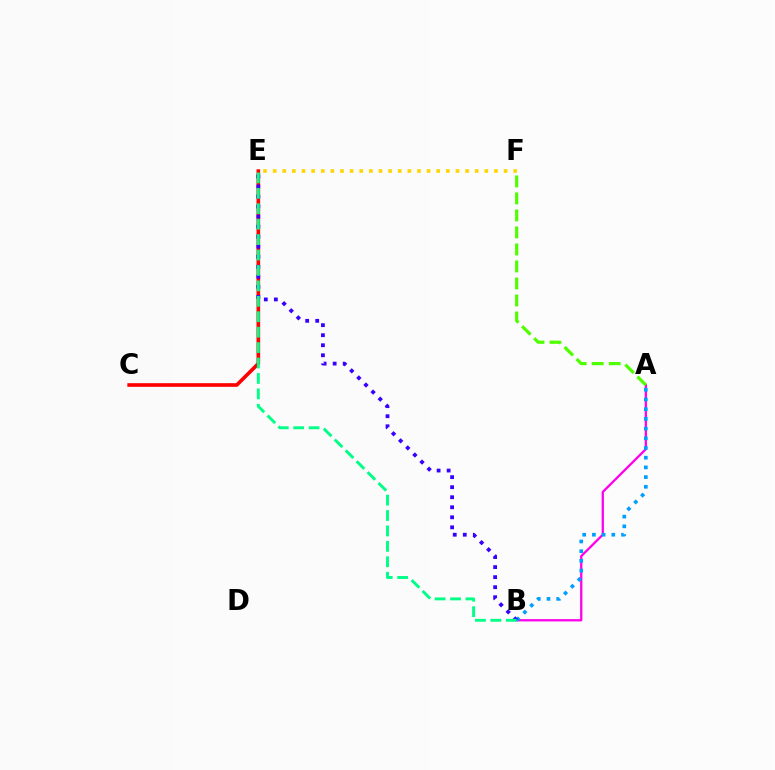{('C', 'E'): [{'color': '#ff0000', 'line_style': 'solid', 'thickness': 2.62}], ('A', 'B'): [{'color': '#ff00ed', 'line_style': 'solid', 'thickness': 1.65}, {'color': '#009eff', 'line_style': 'dotted', 'thickness': 2.64}], ('E', 'F'): [{'color': '#ffd500', 'line_style': 'dotted', 'thickness': 2.61}], ('A', 'F'): [{'color': '#4fff00', 'line_style': 'dashed', 'thickness': 2.31}], ('B', 'E'): [{'color': '#3700ff', 'line_style': 'dotted', 'thickness': 2.73}, {'color': '#00ff86', 'line_style': 'dashed', 'thickness': 2.1}]}